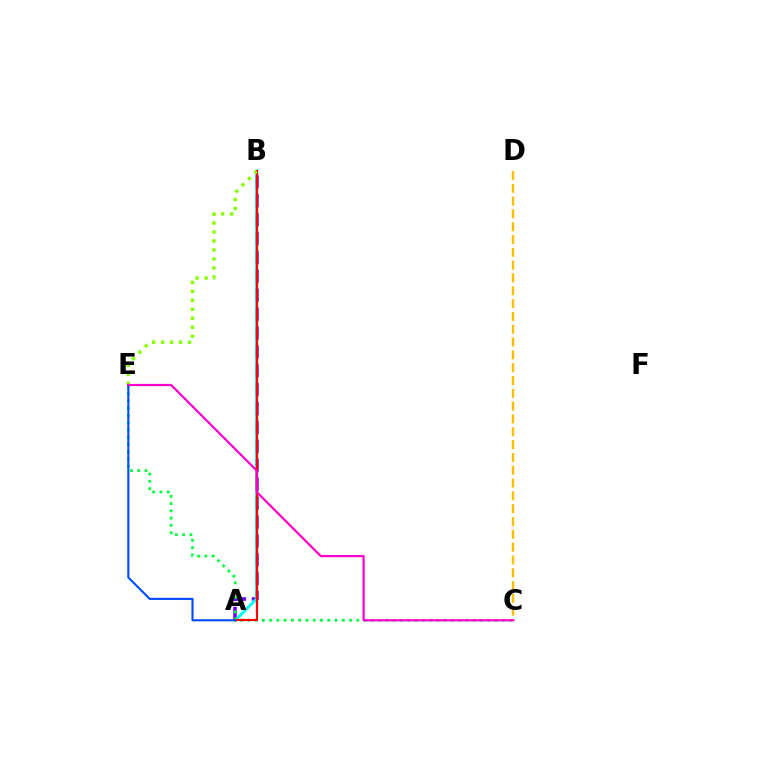{('C', 'D'): [{'color': '#ffbd00', 'line_style': 'dashed', 'thickness': 1.74}], ('A', 'B'): [{'color': '#7200ff', 'line_style': 'dashed', 'thickness': 2.57}, {'color': '#00fff6', 'line_style': 'solid', 'thickness': 2.17}, {'color': '#ff0000', 'line_style': 'solid', 'thickness': 1.58}], ('C', 'E'): [{'color': '#00ff39', 'line_style': 'dotted', 'thickness': 1.98}, {'color': '#ff00cf', 'line_style': 'solid', 'thickness': 1.59}], ('B', 'E'): [{'color': '#84ff00', 'line_style': 'dotted', 'thickness': 2.44}], ('A', 'E'): [{'color': '#004bff', 'line_style': 'solid', 'thickness': 1.51}]}